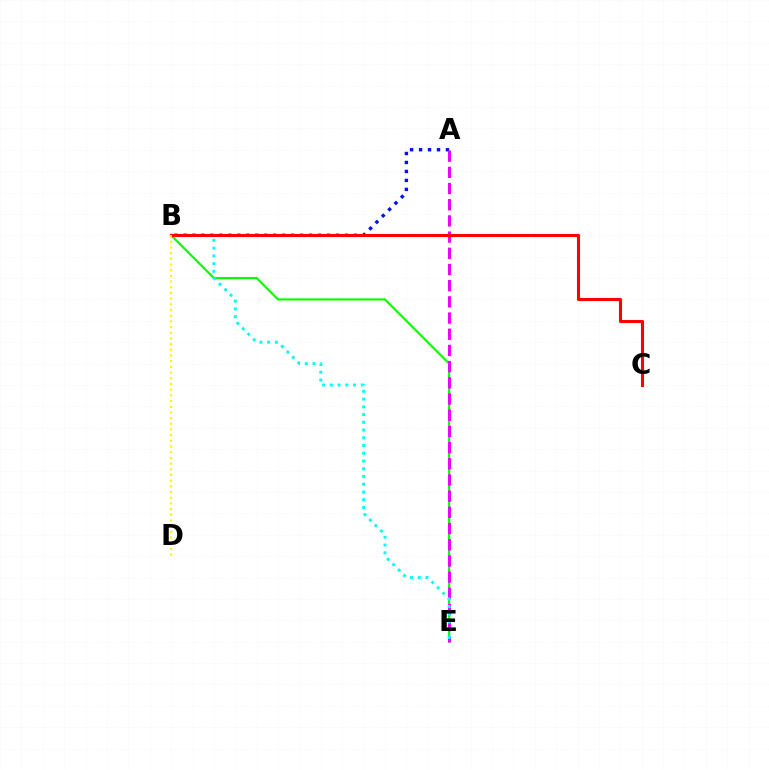{('A', 'B'): [{'color': '#0010ff', 'line_style': 'dotted', 'thickness': 2.44}], ('B', 'E'): [{'color': '#08ff00', 'line_style': 'solid', 'thickness': 1.58}, {'color': '#00fff6', 'line_style': 'dotted', 'thickness': 2.1}], ('A', 'E'): [{'color': '#ee00ff', 'line_style': 'dashed', 'thickness': 2.2}], ('B', 'C'): [{'color': '#ff0000', 'line_style': 'solid', 'thickness': 2.22}], ('B', 'D'): [{'color': '#fcf500', 'line_style': 'dotted', 'thickness': 1.55}]}